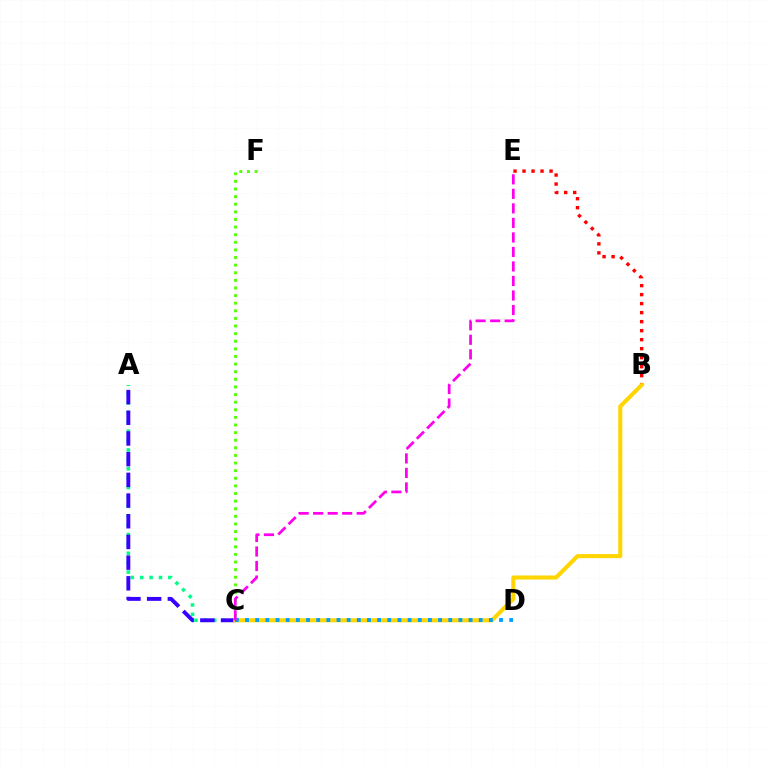{('A', 'C'): [{'color': '#00ff86', 'line_style': 'dotted', 'thickness': 2.55}, {'color': '#3700ff', 'line_style': 'dashed', 'thickness': 2.81}], ('B', 'E'): [{'color': '#ff0000', 'line_style': 'dotted', 'thickness': 2.45}], ('B', 'C'): [{'color': '#ffd500', 'line_style': 'solid', 'thickness': 2.93}], ('C', 'D'): [{'color': '#009eff', 'line_style': 'dotted', 'thickness': 2.76}], ('C', 'F'): [{'color': '#4fff00', 'line_style': 'dotted', 'thickness': 2.07}], ('C', 'E'): [{'color': '#ff00ed', 'line_style': 'dashed', 'thickness': 1.97}]}